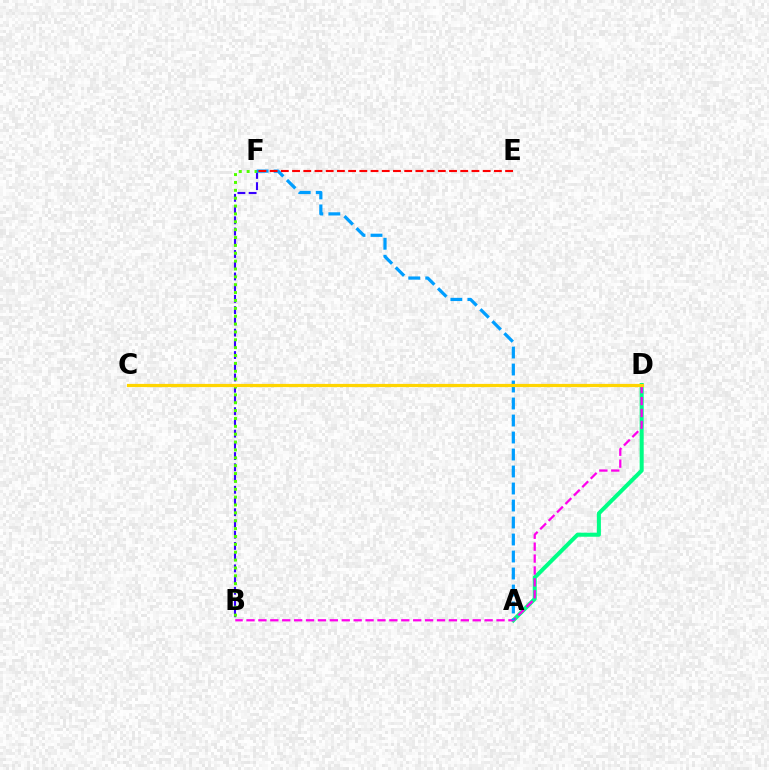{('A', 'D'): [{'color': '#00ff86', 'line_style': 'solid', 'thickness': 2.9}], ('B', 'F'): [{'color': '#3700ff', 'line_style': 'dashed', 'thickness': 1.53}, {'color': '#4fff00', 'line_style': 'dotted', 'thickness': 2.14}], ('B', 'D'): [{'color': '#ff00ed', 'line_style': 'dashed', 'thickness': 1.62}], ('A', 'F'): [{'color': '#009eff', 'line_style': 'dashed', 'thickness': 2.31}], ('E', 'F'): [{'color': '#ff0000', 'line_style': 'dashed', 'thickness': 1.52}], ('C', 'D'): [{'color': '#ffd500', 'line_style': 'solid', 'thickness': 2.31}]}